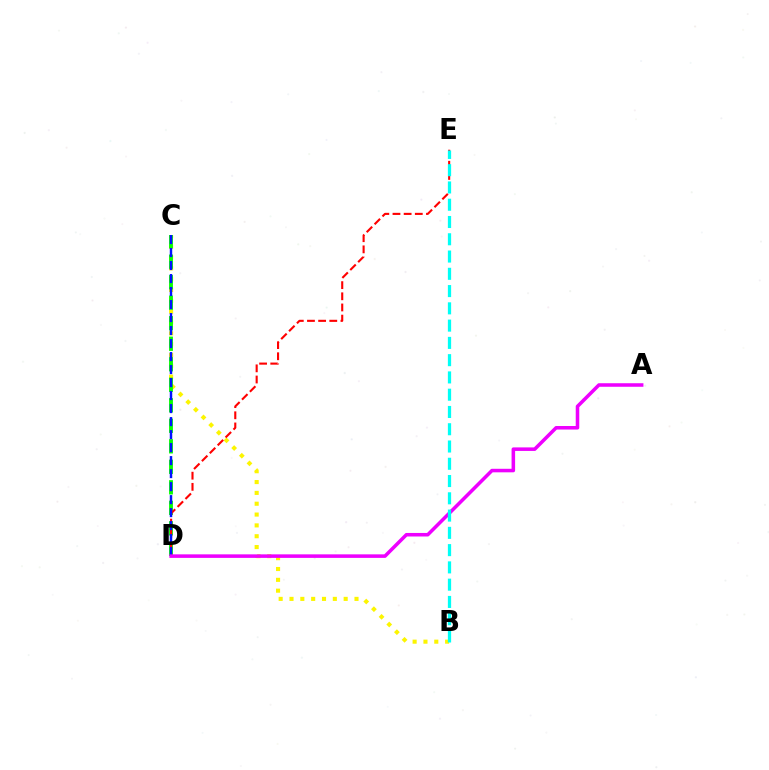{('B', 'C'): [{'color': '#fcf500', 'line_style': 'dotted', 'thickness': 2.94}], ('C', 'D'): [{'color': '#08ff00', 'line_style': 'dashed', 'thickness': 2.79}, {'color': '#0010ff', 'line_style': 'dashed', 'thickness': 1.77}], ('D', 'E'): [{'color': '#ff0000', 'line_style': 'dashed', 'thickness': 1.52}], ('A', 'D'): [{'color': '#ee00ff', 'line_style': 'solid', 'thickness': 2.55}], ('B', 'E'): [{'color': '#00fff6', 'line_style': 'dashed', 'thickness': 2.35}]}